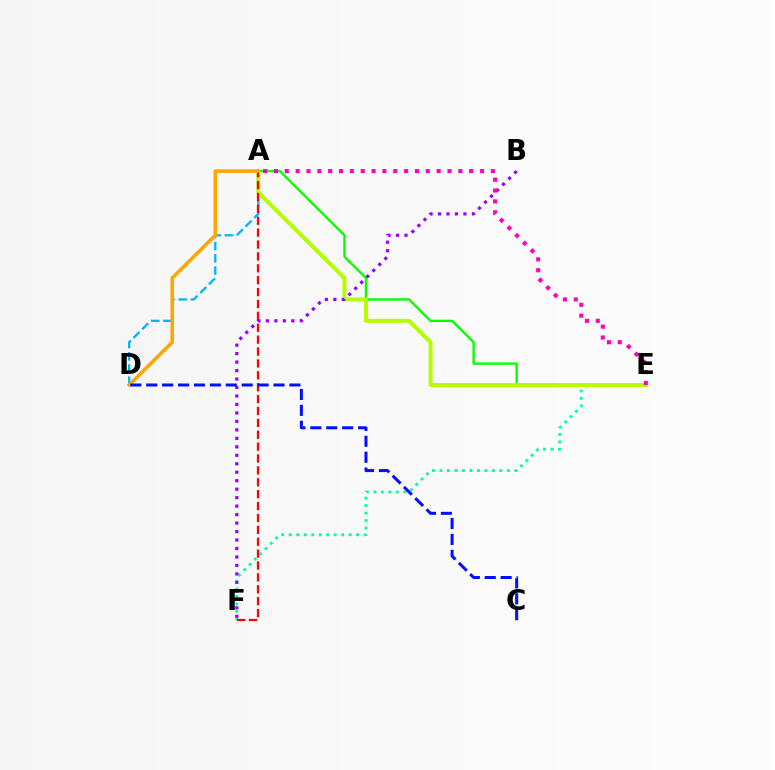{('E', 'F'): [{'color': '#00ff9d', 'line_style': 'dotted', 'thickness': 2.04}], ('A', 'D'): [{'color': '#00b5ff', 'line_style': 'dashed', 'thickness': 1.66}, {'color': '#ffa500', 'line_style': 'solid', 'thickness': 2.54}], ('A', 'E'): [{'color': '#08ff00', 'line_style': 'solid', 'thickness': 1.7}, {'color': '#b3ff00', 'line_style': 'solid', 'thickness': 2.87}, {'color': '#ff00bd', 'line_style': 'dotted', 'thickness': 2.95}], ('A', 'F'): [{'color': '#ff0000', 'line_style': 'dashed', 'thickness': 1.61}], ('B', 'F'): [{'color': '#9b00ff', 'line_style': 'dotted', 'thickness': 2.3}], ('C', 'D'): [{'color': '#0010ff', 'line_style': 'dashed', 'thickness': 2.16}]}